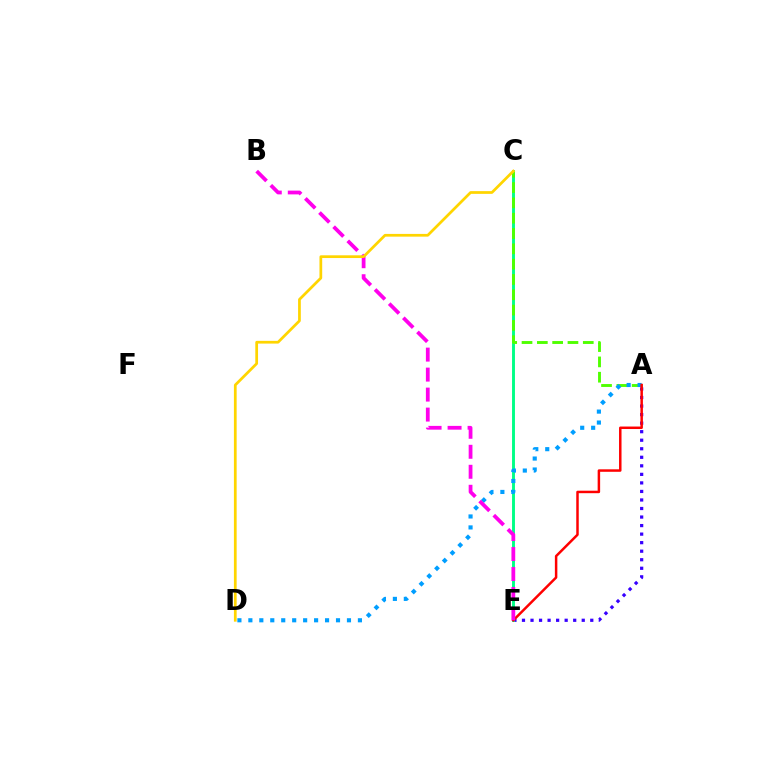{('A', 'E'): [{'color': '#3700ff', 'line_style': 'dotted', 'thickness': 2.32}, {'color': '#ff0000', 'line_style': 'solid', 'thickness': 1.79}], ('C', 'E'): [{'color': '#00ff86', 'line_style': 'solid', 'thickness': 2.09}], ('A', 'C'): [{'color': '#4fff00', 'line_style': 'dashed', 'thickness': 2.08}], ('A', 'D'): [{'color': '#009eff', 'line_style': 'dotted', 'thickness': 2.98}], ('B', 'E'): [{'color': '#ff00ed', 'line_style': 'dashed', 'thickness': 2.72}], ('C', 'D'): [{'color': '#ffd500', 'line_style': 'solid', 'thickness': 1.97}]}